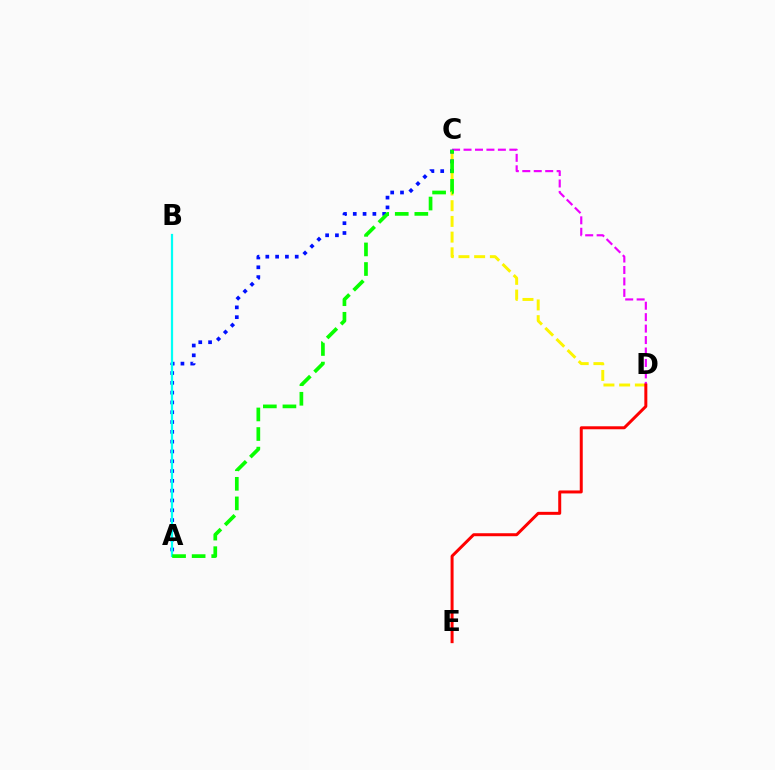{('C', 'D'): [{'color': '#fcf500', 'line_style': 'dashed', 'thickness': 2.13}, {'color': '#ee00ff', 'line_style': 'dashed', 'thickness': 1.56}], ('A', 'C'): [{'color': '#0010ff', 'line_style': 'dotted', 'thickness': 2.66}, {'color': '#08ff00', 'line_style': 'dashed', 'thickness': 2.66}], ('A', 'B'): [{'color': '#00fff6', 'line_style': 'solid', 'thickness': 1.61}], ('D', 'E'): [{'color': '#ff0000', 'line_style': 'solid', 'thickness': 2.15}]}